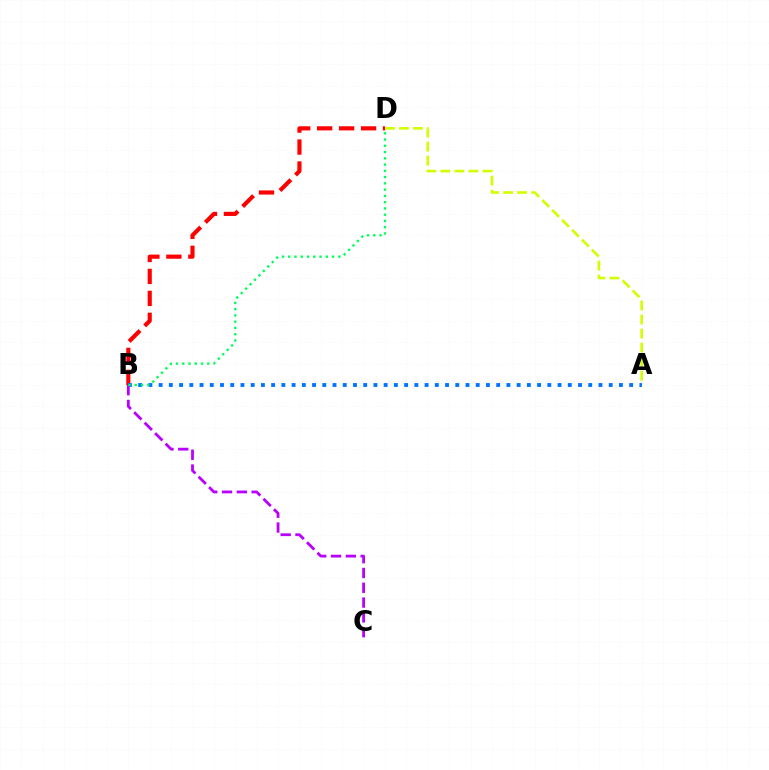{('A', 'D'): [{'color': '#d1ff00', 'line_style': 'dashed', 'thickness': 1.91}], ('B', 'D'): [{'color': '#ff0000', 'line_style': 'dashed', 'thickness': 2.98}, {'color': '#00ff5c', 'line_style': 'dotted', 'thickness': 1.7}], ('A', 'B'): [{'color': '#0074ff', 'line_style': 'dotted', 'thickness': 2.78}], ('B', 'C'): [{'color': '#b900ff', 'line_style': 'dashed', 'thickness': 2.01}]}